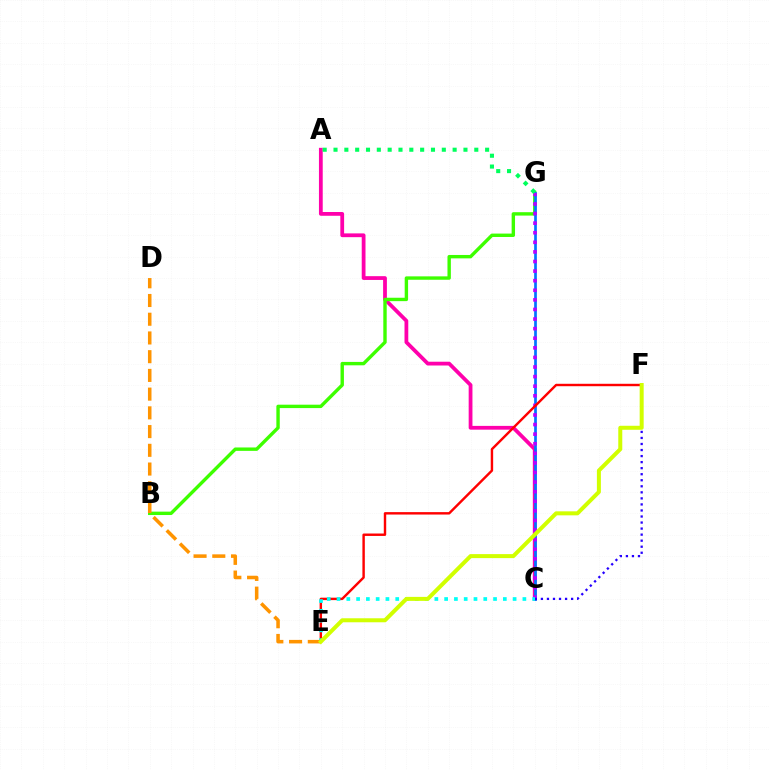{('A', 'C'): [{'color': '#ff00ac', 'line_style': 'solid', 'thickness': 2.72}], ('B', 'G'): [{'color': '#3dff00', 'line_style': 'solid', 'thickness': 2.45}], ('C', 'G'): [{'color': '#0074ff', 'line_style': 'solid', 'thickness': 1.95}, {'color': '#b900ff', 'line_style': 'dotted', 'thickness': 2.61}], ('A', 'G'): [{'color': '#00ff5c', 'line_style': 'dotted', 'thickness': 2.94}], ('C', 'F'): [{'color': '#2500ff', 'line_style': 'dotted', 'thickness': 1.64}], ('E', 'F'): [{'color': '#ff0000', 'line_style': 'solid', 'thickness': 1.74}, {'color': '#d1ff00', 'line_style': 'solid', 'thickness': 2.88}], ('C', 'E'): [{'color': '#00fff6', 'line_style': 'dotted', 'thickness': 2.66}], ('D', 'E'): [{'color': '#ff9400', 'line_style': 'dashed', 'thickness': 2.54}]}